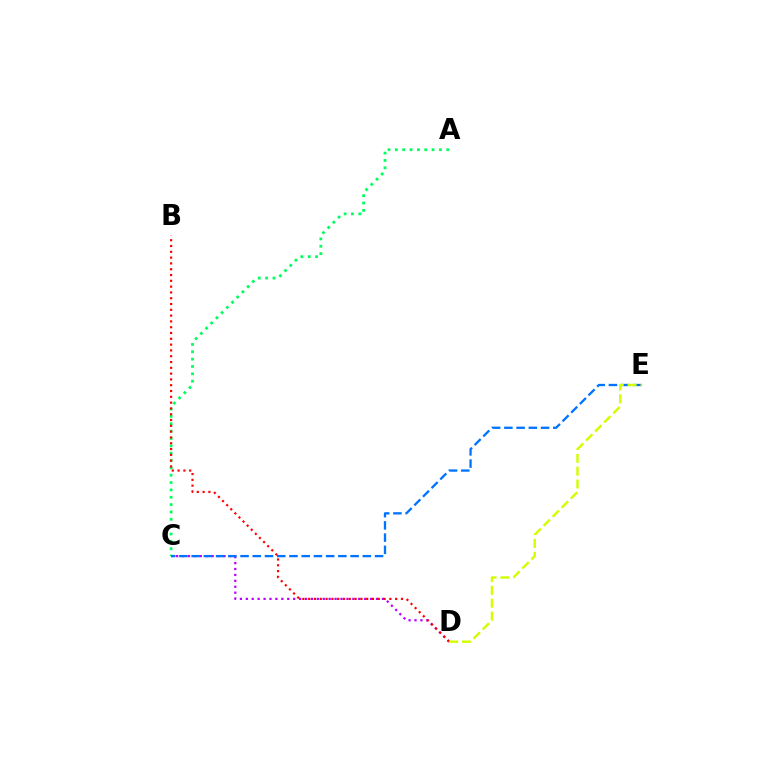{('C', 'D'): [{'color': '#b900ff', 'line_style': 'dotted', 'thickness': 1.61}], ('A', 'C'): [{'color': '#00ff5c', 'line_style': 'dotted', 'thickness': 2.0}], ('B', 'D'): [{'color': '#ff0000', 'line_style': 'dotted', 'thickness': 1.58}], ('C', 'E'): [{'color': '#0074ff', 'line_style': 'dashed', 'thickness': 1.66}], ('D', 'E'): [{'color': '#d1ff00', 'line_style': 'dashed', 'thickness': 1.75}]}